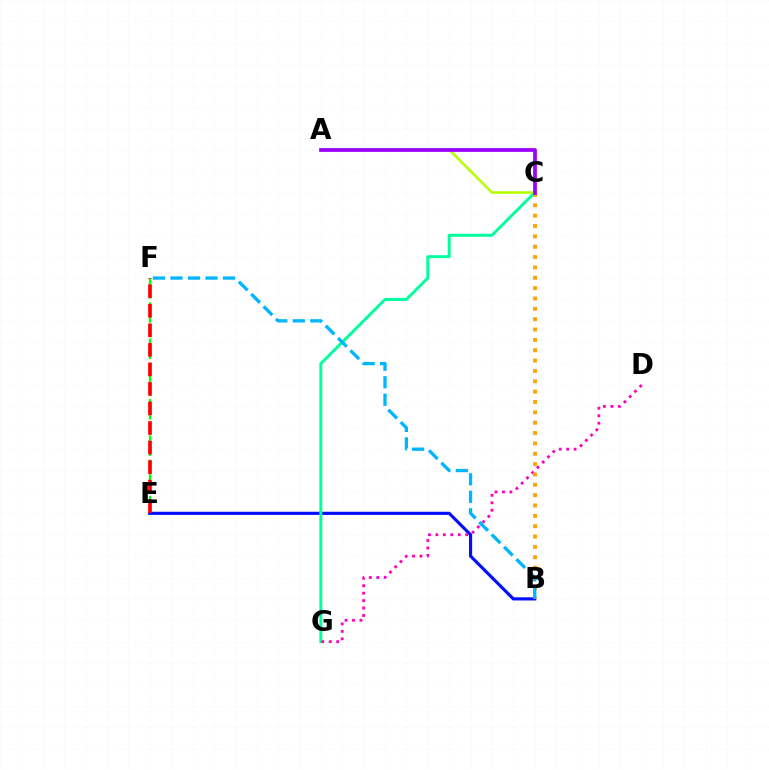{('B', 'E'): [{'color': '#0010ff', 'line_style': 'solid', 'thickness': 2.27}], ('C', 'G'): [{'color': '#00ff9d', 'line_style': 'solid', 'thickness': 2.13}], ('D', 'G'): [{'color': '#ff00bd', 'line_style': 'dotted', 'thickness': 2.02}], ('E', 'F'): [{'color': '#08ff00', 'line_style': 'dashed', 'thickness': 1.64}, {'color': '#ff0000', 'line_style': 'dashed', 'thickness': 2.65}], ('B', 'C'): [{'color': '#ffa500', 'line_style': 'dotted', 'thickness': 2.81}], ('A', 'C'): [{'color': '#b3ff00', 'line_style': 'solid', 'thickness': 1.85}, {'color': '#9b00ff', 'line_style': 'solid', 'thickness': 2.69}], ('B', 'F'): [{'color': '#00b5ff', 'line_style': 'dashed', 'thickness': 2.38}]}